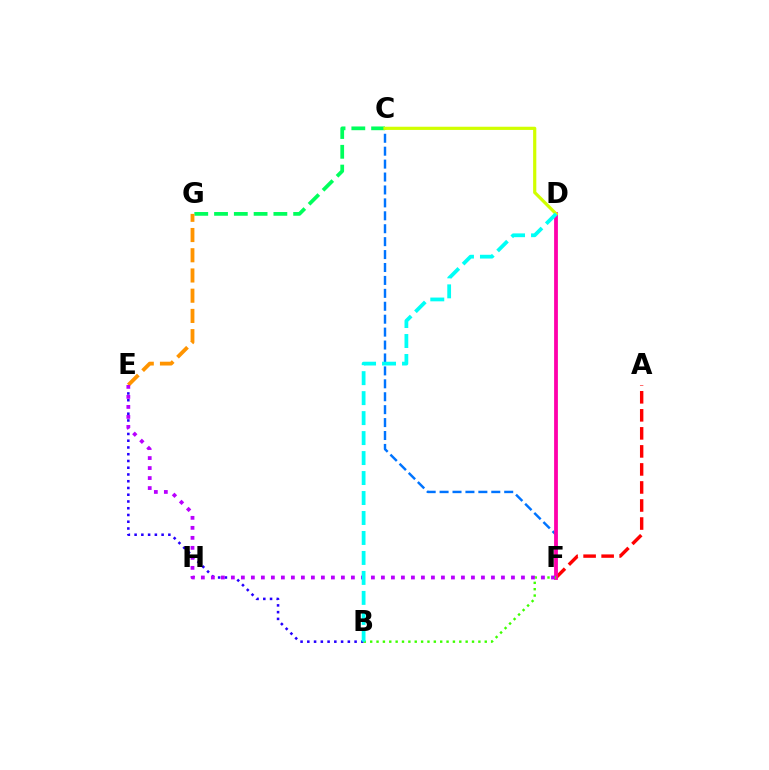{('C', 'F'): [{'color': '#0074ff', 'line_style': 'dashed', 'thickness': 1.76}], ('A', 'F'): [{'color': '#ff0000', 'line_style': 'dashed', 'thickness': 2.45}], ('C', 'G'): [{'color': '#00ff5c', 'line_style': 'dashed', 'thickness': 2.69}], ('B', 'E'): [{'color': '#2500ff', 'line_style': 'dotted', 'thickness': 1.83}], ('D', 'F'): [{'color': '#ff00ac', 'line_style': 'solid', 'thickness': 2.74}], ('B', 'F'): [{'color': '#3dff00', 'line_style': 'dotted', 'thickness': 1.73}], ('E', 'G'): [{'color': '#ff9400', 'line_style': 'dashed', 'thickness': 2.75}], ('E', 'F'): [{'color': '#b900ff', 'line_style': 'dotted', 'thickness': 2.72}], ('C', 'D'): [{'color': '#d1ff00', 'line_style': 'solid', 'thickness': 2.3}], ('B', 'D'): [{'color': '#00fff6', 'line_style': 'dashed', 'thickness': 2.71}]}